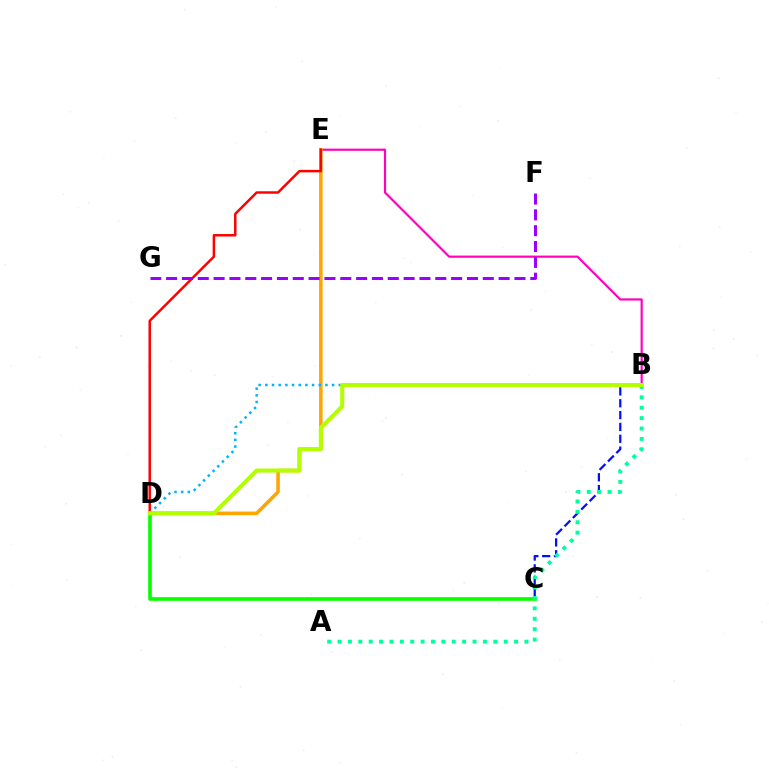{('B', 'E'): [{'color': '#ff00bd', 'line_style': 'solid', 'thickness': 1.57}], ('D', 'E'): [{'color': '#ffa500', 'line_style': 'solid', 'thickness': 2.57}, {'color': '#ff0000', 'line_style': 'solid', 'thickness': 1.79}], ('B', 'C'): [{'color': '#0010ff', 'line_style': 'dashed', 'thickness': 1.61}], ('B', 'D'): [{'color': '#00b5ff', 'line_style': 'dotted', 'thickness': 1.81}, {'color': '#b3ff00', 'line_style': 'solid', 'thickness': 2.92}], ('F', 'G'): [{'color': '#9b00ff', 'line_style': 'dashed', 'thickness': 2.15}], ('C', 'D'): [{'color': '#08ff00', 'line_style': 'solid', 'thickness': 2.62}], ('A', 'B'): [{'color': '#00ff9d', 'line_style': 'dotted', 'thickness': 2.82}]}